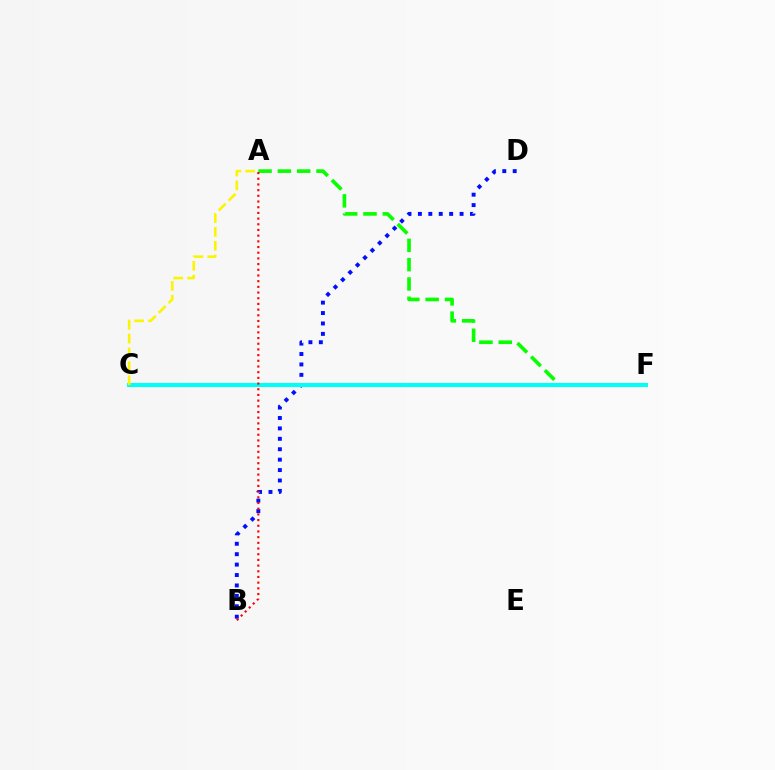{('C', 'F'): [{'color': '#ee00ff', 'line_style': 'solid', 'thickness': 2.16}, {'color': '#00fff6', 'line_style': 'solid', 'thickness': 2.92}], ('B', 'D'): [{'color': '#0010ff', 'line_style': 'dotted', 'thickness': 2.83}], ('A', 'F'): [{'color': '#08ff00', 'line_style': 'dashed', 'thickness': 2.62}], ('A', 'C'): [{'color': '#fcf500', 'line_style': 'dashed', 'thickness': 1.88}], ('A', 'B'): [{'color': '#ff0000', 'line_style': 'dotted', 'thickness': 1.55}]}